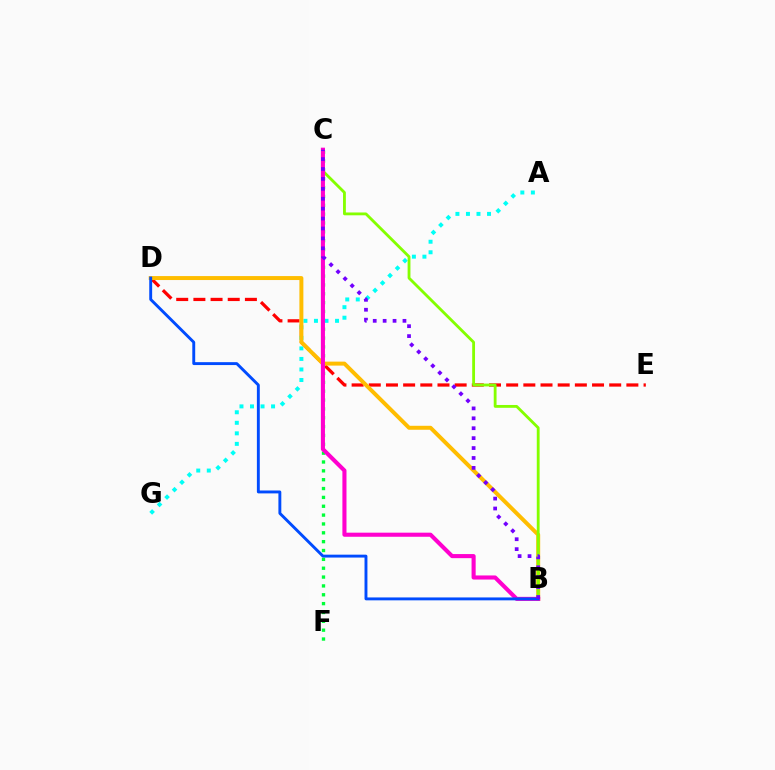{('C', 'F'): [{'color': '#00ff39', 'line_style': 'dotted', 'thickness': 2.41}], ('D', 'E'): [{'color': '#ff0000', 'line_style': 'dashed', 'thickness': 2.33}], ('A', 'G'): [{'color': '#00fff6', 'line_style': 'dotted', 'thickness': 2.86}], ('B', 'D'): [{'color': '#ffbd00', 'line_style': 'solid', 'thickness': 2.86}, {'color': '#004bff', 'line_style': 'solid', 'thickness': 2.09}], ('B', 'C'): [{'color': '#84ff00', 'line_style': 'solid', 'thickness': 2.04}, {'color': '#ff00cf', 'line_style': 'solid', 'thickness': 2.94}, {'color': '#7200ff', 'line_style': 'dotted', 'thickness': 2.69}]}